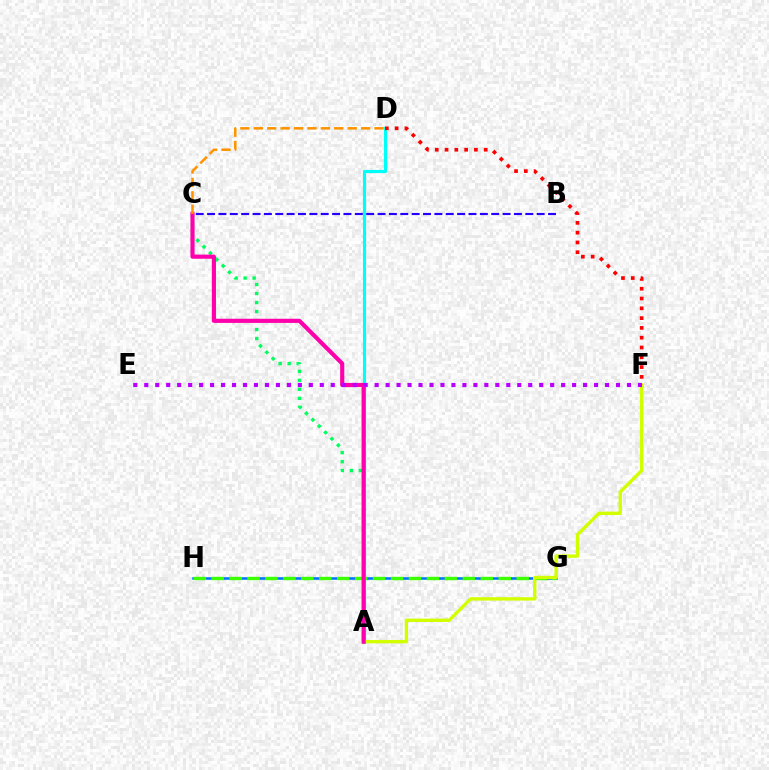{('G', 'H'): [{'color': '#0074ff', 'line_style': 'solid', 'thickness': 1.84}, {'color': '#3dff00', 'line_style': 'dashed', 'thickness': 2.44}], ('A', 'C'): [{'color': '#00ff5c', 'line_style': 'dotted', 'thickness': 2.45}, {'color': '#ff00ac', 'line_style': 'solid', 'thickness': 2.99}], ('A', 'D'): [{'color': '#00fff6', 'line_style': 'solid', 'thickness': 2.27}], ('B', 'C'): [{'color': '#2500ff', 'line_style': 'dashed', 'thickness': 1.54}], ('A', 'F'): [{'color': '#d1ff00', 'line_style': 'solid', 'thickness': 2.43}], ('D', 'F'): [{'color': '#ff0000', 'line_style': 'dotted', 'thickness': 2.66}], ('E', 'F'): [{'color': '#b900ff', 'line_style': 'dotted', 'thickness': 2.98}], ('C', 'D'): [{'color': '#ff9400', 'line_style': 'dashed', 'thickness': 1.82}]}